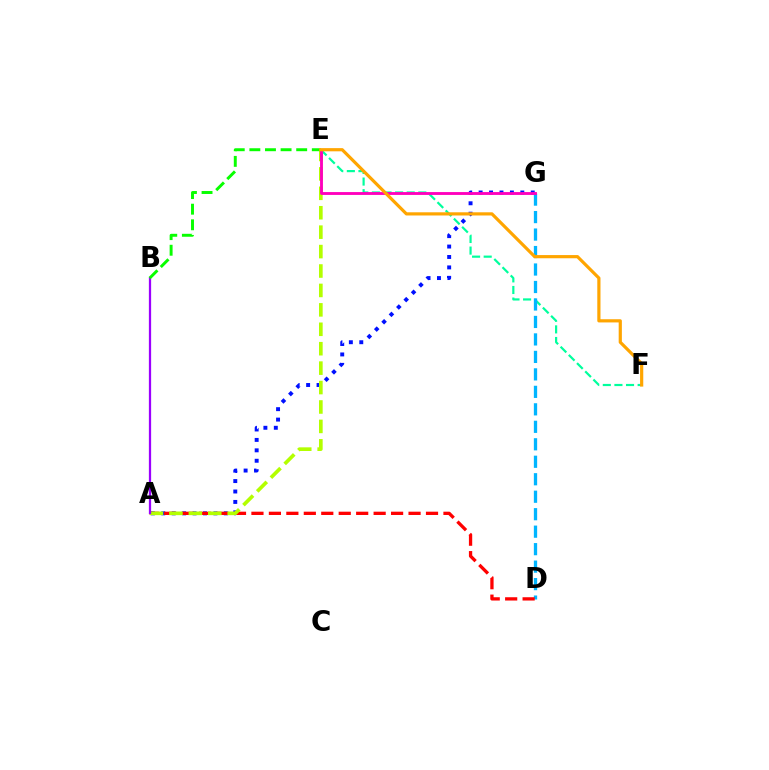{('A', 'G'): [{'color': '#0010ff', 'line_style': 'dotted', 'thickness': 2.83}], ('E', 'F'): [{'color': '#00ff9d', 'line_style': 'dashed', 'thickness': 1.58}, {'color': '#ffa500', 'line_style': 'solid', 'thickness': 2.3}], ('D', 'G'): [{'color': '#00b5ff', 'line_style': 'dashed', 'thickness': 2.37}], ('A', 'D'): [{'color': '#ff0000', 'line_style': 'dashed', 'thickness': 2.37}], ('A', 'E'): [{'color': '#b3ff00', 'line_style': 'dashed', 'thickness': 2.64}], ('A', 'B'): [{'color': '#9b00ff', 'line_style': 'solid', 'thickness': 1.62}], ('B', 'E'): [{'color': '#08ff00', 'line_style': 'dashed', 'thickness': 2.12}], ('E', 'G'): [{'color': '#ff00bd', 'line_style': 'solid', 'thickness': 2.06}]}